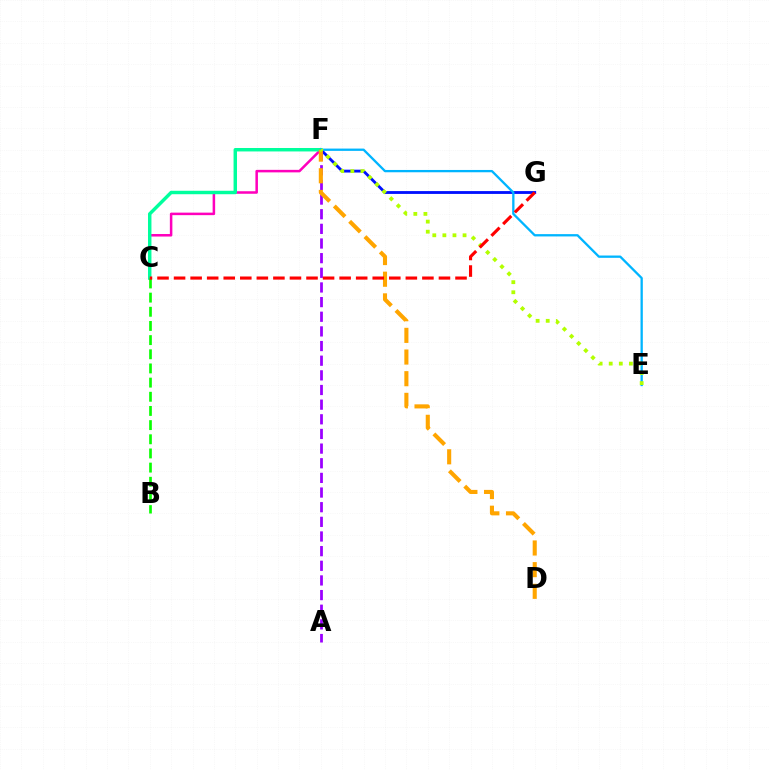{('C', 'F'): [{'color': '#ff00bd', 'line_style': 'solid', 'thickness': 1.82}, {'color': '#00ff9d', 'line_style': 'solid', 'thickness': 2.48}], ('F', 'G'): [{'color': '#0010ff', 'line_style': 'solid', 'thickness': 2.04}], ('A', 'F'): [{'color': '#9b00ff', 'line_style': 'dashed', 'thickness': 1.99}], ('E', 'F'): [{'color': '#00b5ff', 'line_style': 'solid', 'thickness': 1.66}, {'color': '#b3ff00', 'line_style': 'dotted', 'thickness': 2.74}], ('D', 'F'): [{'color': '#ffa500', 'line_style': 'dashed', 'thickness': 2.94}], ('B', 'C'): [{'color': '#08ff00', 'line_style': 'dashed', 'thickness': 1.92}], ('C', 'G'): [{'color': '#ff0000', 'line_style': 'dashed', 'thickness': 2.25}]}